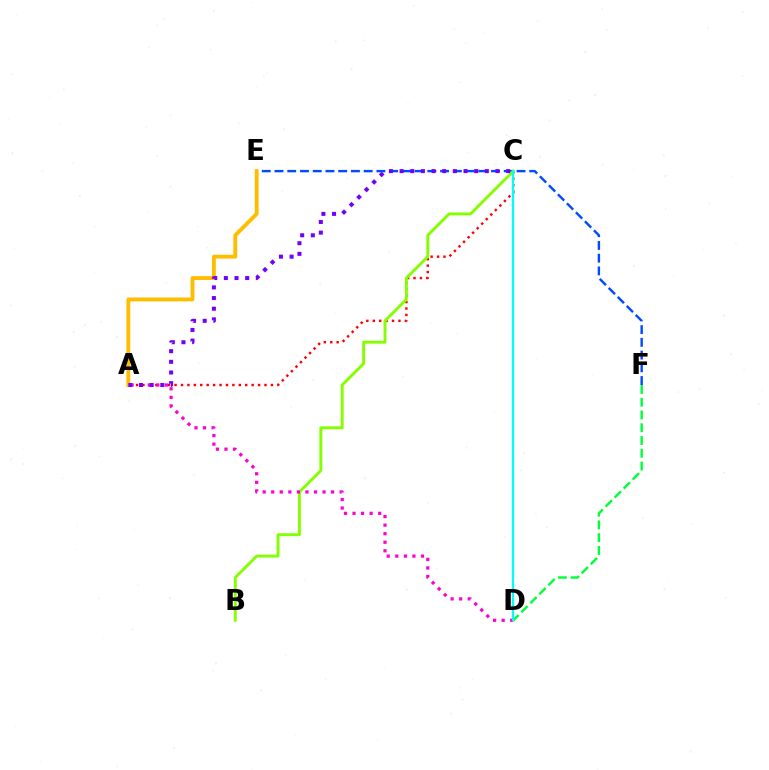{('E', 'F'): [{'color': '#004bff', 'line_style': 'dashed', 'thickness': 1.73}], ('A', 'E'): [{'color': '#ffbd00', 'line_style': 'solid', 'thickness': 2.78}], ('A', 'C'): [{'color': '#ff0000', 'line_style': 'dotted', 'thickness': 1.74}, {'color': '#7200ff', 'line_style': 'dotted', 'thickness': 2.9}], ('D', 'F'): [{'color': '#00ff39', 'line_style': 'dashed', 'thickness': 1.73}], ('B', 'C'): [{'color': '#84ff00', 'line_style': 'solid', 'thickness': 2.09}], ('A', 'D'): [{'color': '#ff00cf', 'line_style': 'dotted', 'thickness': 2.32}], ('C', 'D'): [{'color': '#00fff6', 'line_style': 'solid', 'thickness': 1.64}]}